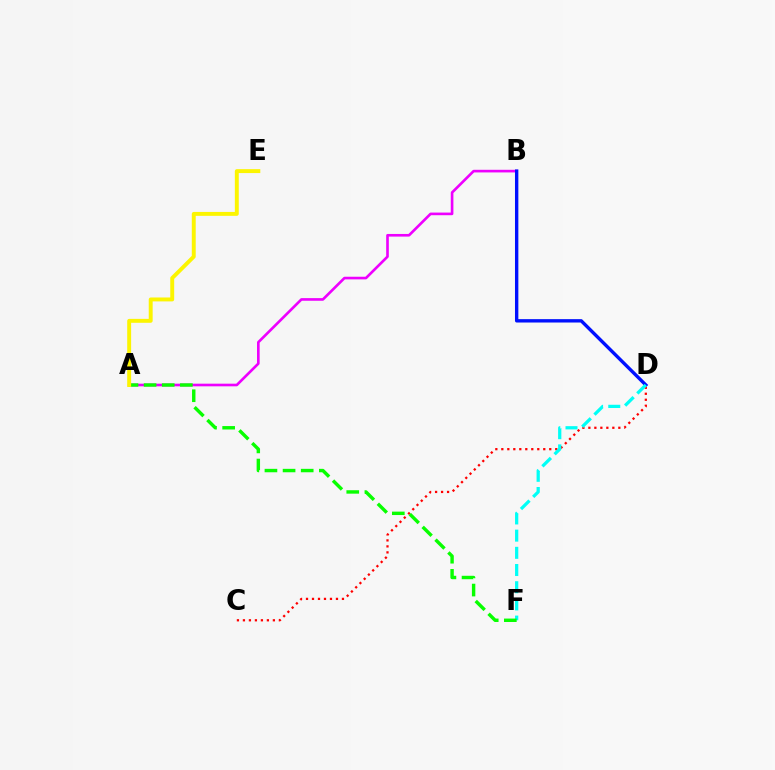{('A', 'B'): [{'color': '#ee00ff', 'line_style': 'solid', 'thickness': 1.9}], ('B', 'D'): [{'color': '#0010ff', 'line_style': 'solid', 'thickness': 2.43}], ('C', 'D'): [{'color': '#ff0000', 'line_style': 'dotted', 'thickness': 1.63}], ('D', 'F'): [{'color': '#00fff6', 'line_style': 'dashed', 'thickness': 2.34}], ('A', 'F'): [{'color': '#08ff00', 'line_style': 'dashed', 'thickness': 2.46}], ('A', 'E'): [{'color': '#fcf500', 'line_style': 'solid', 'thickness': 2.82}]}